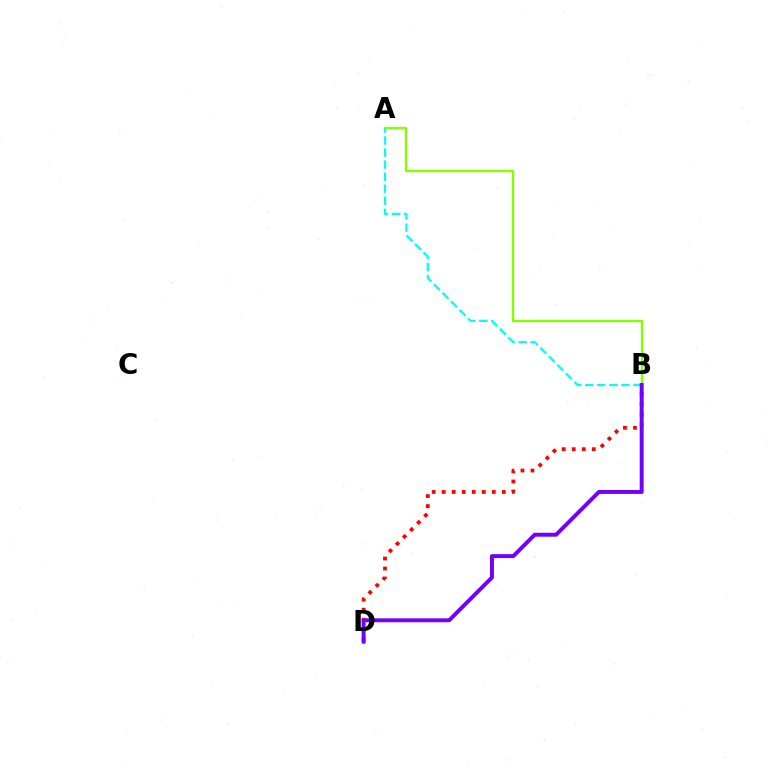{('B', 'D'): [{'color': '#ff0000', 'line_style': 'dotted', 'thickness': 2.72}, {'color': '#7200ff', 'line_style': 'solid', 'thickness': 2.84}], ('A', 'B'): [{'color': '#84ff00', 'line_style': 'solid', 'thickness': 1.7}, {'color': '#00fff6', 'line_style': 'dashed', 'thickness': 1.64}]}